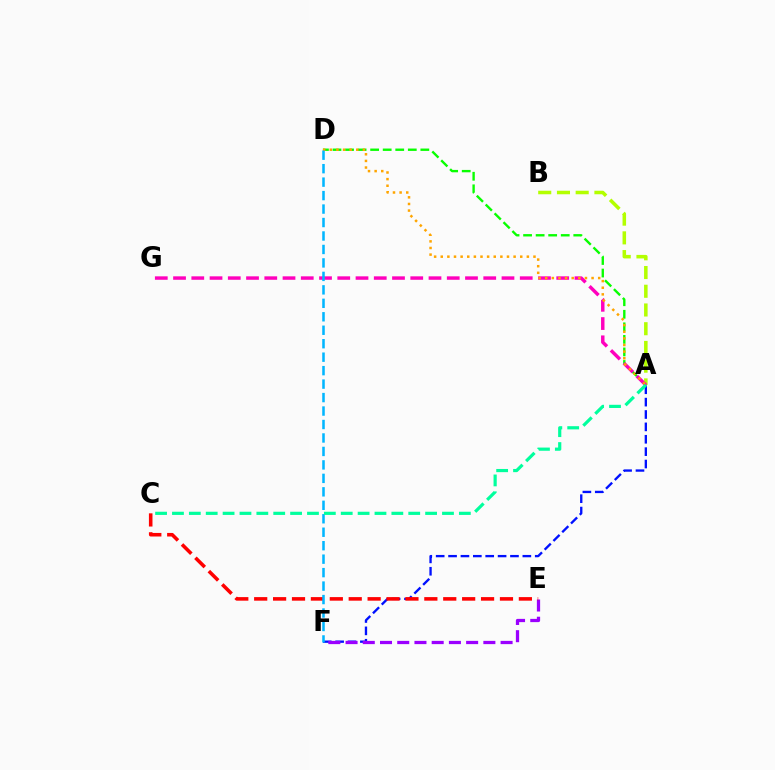{('A', 'B'): [{'color': '#b3ff00', 'line_style': 'dashed', 'thickness': 2.54}], ('A', 'D'): [{'color': '#08ff00', 'line_style': 'dashed', 'thickness': 1.7}, {'color': '#ffa500', 'line_style': 'dotted', 'thickness': 1.8}], ('A', 'G'): [{'color': '#ff00bd', 'line_style': 'dashed', 'thickness': 2.48}], ('A', 'F'): [{'color': '#0010ff', 'line_style': 'dashed', 'thickness': 1.68}], ('E', 'F'): [{'color': '#9b00ff', 'line_style': 'dashed', 'thickness': 2.34}], ('C', 'E'): [{'color': '#ff0000', 'line_style': 'dashed', 'thickness': 2.57}], ('D', 'F'): [{'color': '#00b5ff', 'line_style': 'dashed', 'thickness': 1.83}], ('A', 'C'): [{'color': '#00ff9d', 'line_style': 'dashed', 'thickness': 2.29}]}